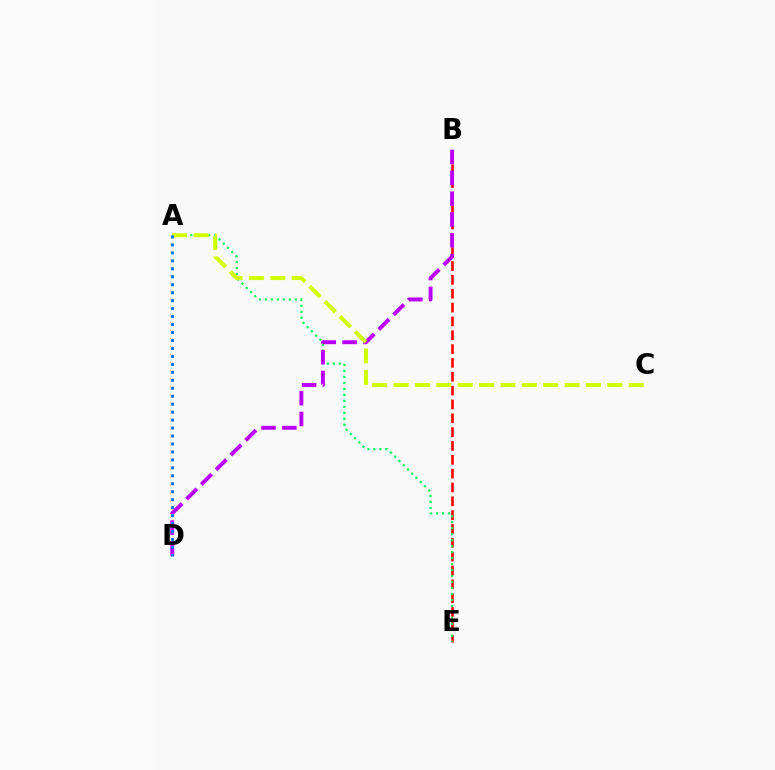{('B', 'E'): [{'color': '#ff0000', 'line_style': 'dashed', 'thickness': 1.88}], ('A', 'E'): [{'color': '#00ff5c', 'line_style': 'dotted', 'thickness': 1.62}], ('B', 'D'): [{'color': '#b900ff', 'line_style': 'dashed', 'thickness': 2.83}], ('A', 'C'): [{'color': '#d1ff00', 'line_style': 'dashed', 'thickness': 2.91}], ('A', 'D'): [{'color': '#0074ff', 'line_style': 'dotted', 'thickness': 2.16}]}